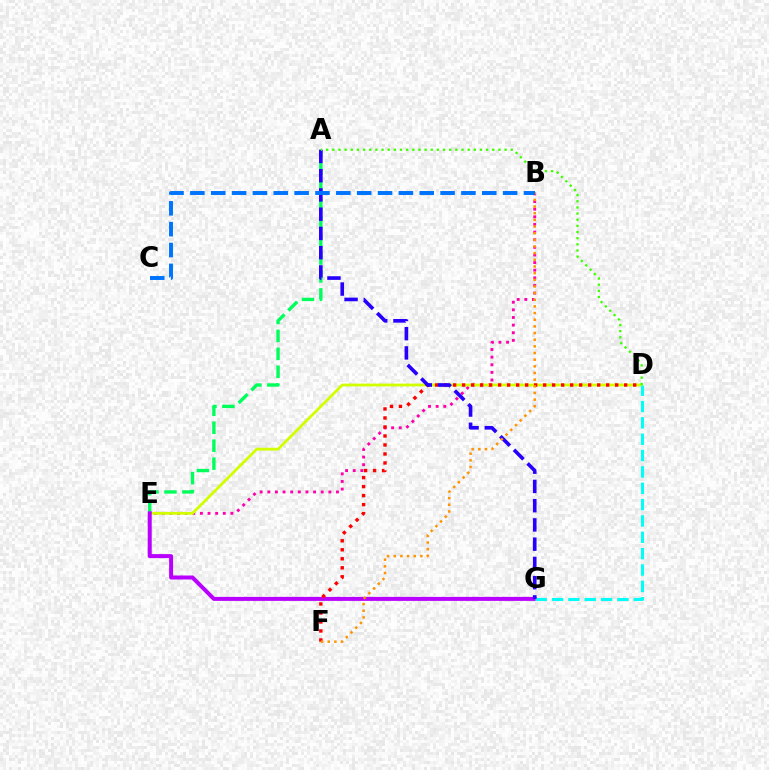{('B', 'E'): [{'color': '#ff00ac', 'line_style': 'dotted', 'thickness': 2.07}], ('D', 'E'): [{'color': '#d1ff00', 'line_style': 'solid', 'thickness': 2.01}], ('A', 'E'): [{'color': '#00ff5c', 'line_style': 'dashed', 'thickness': 2.44}], ('E', 'G'): [{'color': '#b900ff', 'line_style': 'solid', 'thickness': 2.87}], ('D', 'F'): [{'color': '#ff0000', 'line_style': 'dotted', 'thickness': 2.45}], ('D', 'G'): [{'color': '#00fff6', 'line_style': 'dashed', 'thickness': 2.22}], ('A', 'G'): [{'color': '#2500ff', 'line_style': 'dashed', 'thickness': 2.61}], ('A', 'D'): [{'color': '#3dff00', 'line_style': 'dotted', 'thickness': 1.67}], ('B', 'F'): [{'color': '#ff9400', 'line_style': 'dotted', 'thickness': 1.81}], ('B', 'C'): [{'color': '#0074ff', 'line_style': 'dashed', 'thickness': 2.83}]}